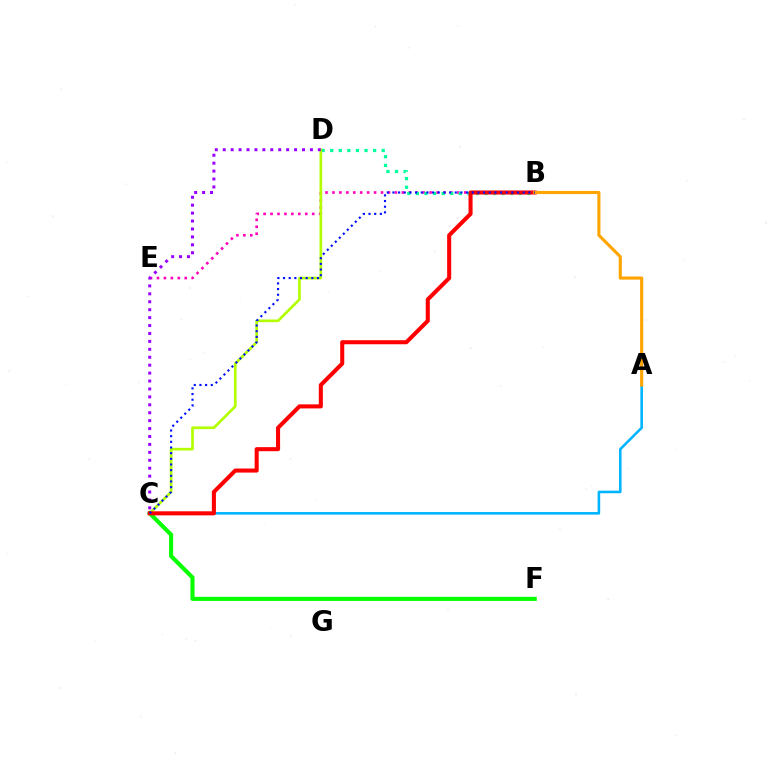{('A', 'C'): [{'color': '#00b5ff', 'line_style': 'solid', 'thickness': 1.87}], ('C', 'F'): [{'color': '#08ff00', 'line_style': 'solid', 'thickness': 2.95}], ('B', 'E'): [{'color': '#ff00bd', 'line_style': 'dotted', 'thickness': 1.89}], ('B', 'D'): [{'color': '#00ff9d', 'line_style': 'dotted', 'thickness': 2.33}], ('C', 'D'): [{'color': '#b3ff00', 'line_style': 'solid', 'thickness': 1.93}, {'color': '#9b00ff', 'line_style': 'dotted', 'thickness': 2.15}], ('B', 'C'): [{'color': '#ff0000', 'line_style': 'solid', 'thickness': 2.92}, {'color': '#0010ff', 'line_style': 'dotted', 'thickness': 1.54}], ('A', 'B'): [{'color': '#ffa500', 'line_style': 'solid', 'thickness': 2.24}]}